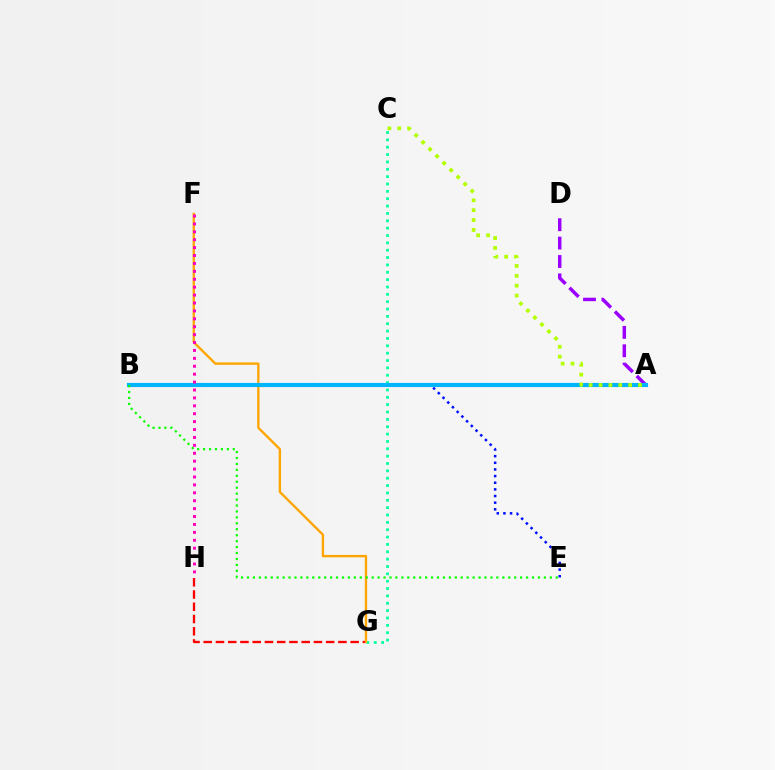{('B', 'E'): [{'color': '#0010ff', 'line_style': 'dotted', 'thickness': 1.81}, {'color': '#08ff00', 'line_style': 'dotted', 'thickness': 1.61}], ('C', 'G'): [{'color': '#00ff9d', 'line_style': 'dotted', 'thickness': 2.0}], ('G', 'H'): [{'color': '#ff0000', 'line_style': 'dashed', 'thickness': 1.66}], ('A', 'D'): [{'color': '#9b00ff', 'line_style': 'dashed', 'thickness': 2.5}], ('F', 'G'): [{'color': '#ffa500', 'line_style': 'solid', 'thickness': 1.7}], ('A', 'B'): [{'color': '#00b5ff', 'line_style': 'solid', 'thickness': 2.97}], ('F', 'H'): [{'color': '#ff00bd', 'line_style': 'dotted', 'thickness': 2.15}], ('A', 'C'): [{'color': '#b3ff00', 'line_style': 'dotted', 'thickness': 2.68}]}